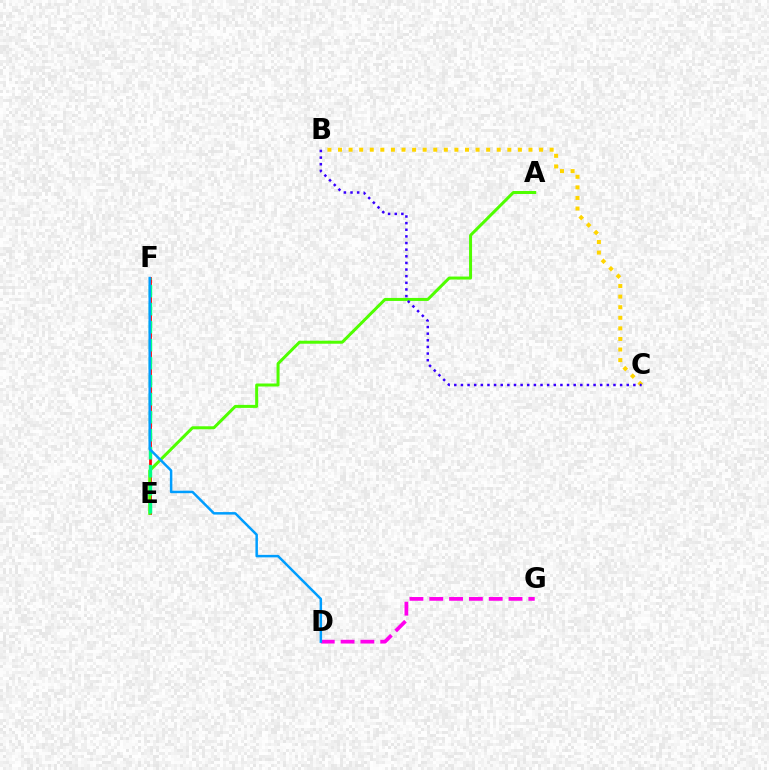{('B', 'C'): [{'color': '#ffd500', 'line_style': 'dotted', 'thickness': 2.88}, {'color': '#3700ff', 'line_style': 'dotted', 'thickness': 1.8}], ('E', 'F'): [{'color': '#ff0000', 'line_style': 'solid', 'thickness': 1.97}, {'color': '#00ff86', 'line_style': 'dashed', 'thickness': 2.45}], ('A', 'E'): [{'color': '#4fff00', 'line_style': 'solid', 'thickness': 2.16}], ('D', 'G'): [{'color': '#ff00ed', 'line_style': 'dashed', 'thickness': 2.69}], ('D', 'F'): [{'color': '#009eff', 'line_style': 'solid', 'thickness': 1.79}]}